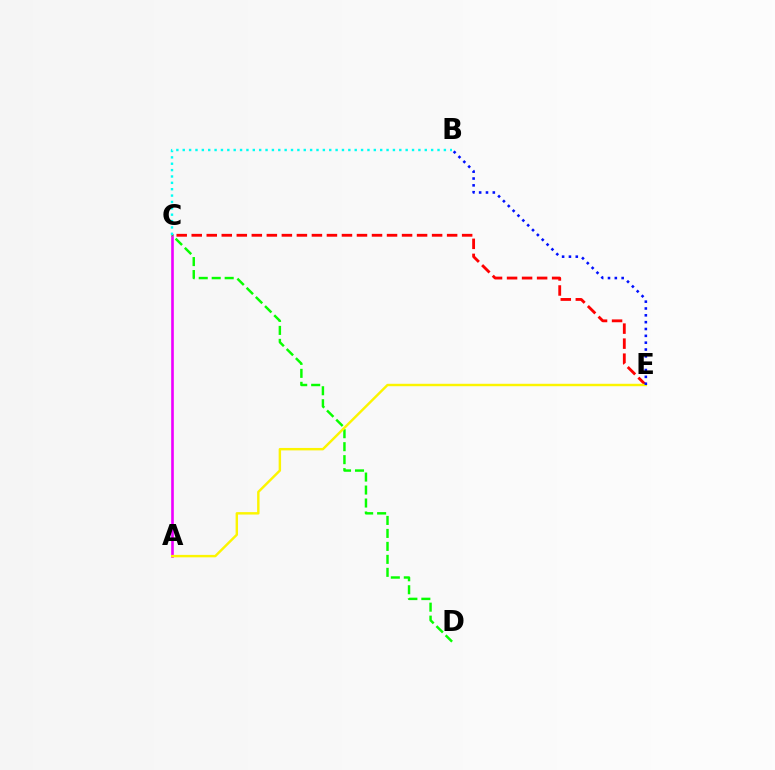{('C', 'E'): [{'color': '#ff0000', 'line_style': 'dashed', 'thickness': 2.04}], ('A', 'C'): [{'color': '#ee00ff', 'line_style': 'solid', 'thickness': 1.89}], ('C', 'D'): [{'color': '#08ff00', 'line_style': 'dashed', 'thickness': 1.76}], ('B', 'C'): [{'color': '#00fff6', 'line_style': 'dotted', 'thickness': 1.73}], ('A', 'E'): [{'color': '#fcf500', 'line_style': 'solid', 'thickness': 1.75}], ('B', 'E'): [{'color': '#0010ff', 'line_style': 'dotted', 'thickness': 1.86}]}